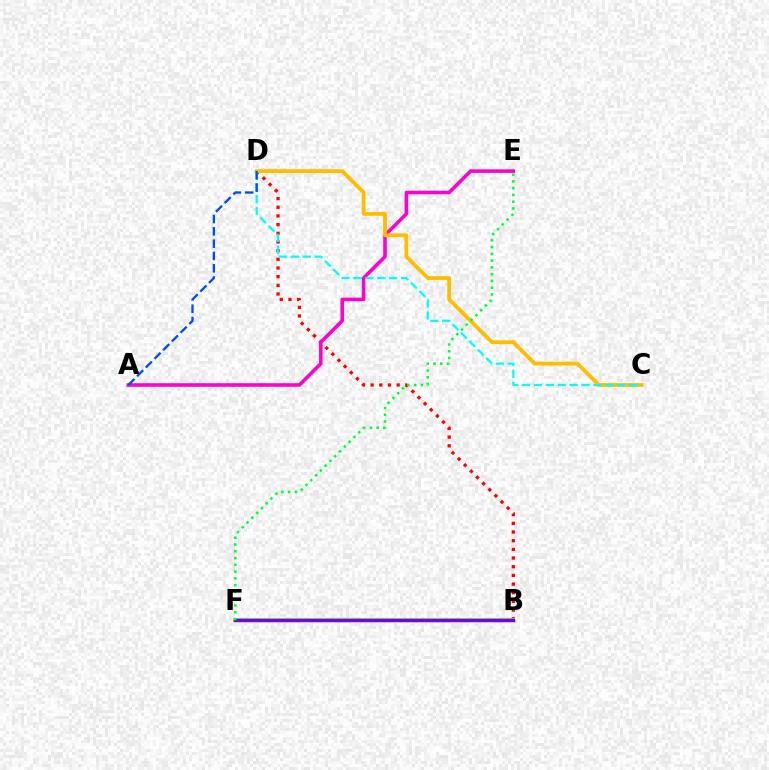{('B', 'D'): [{'color': '#ff0000', 'line_style': 'dotted', 'thickness': 2.36}], ('B', 'F'): [{'color': '#84ff00', 'line_style': 'solid', 'thickness': 2.78}, {'color': '#7200ff', 'line_style': 'solid', 'thickness': 2.5}], ('A', 'E'): [{'color': '#ff00cf', 'line_style': 'solid', 'thickness': 2.58}], ('C', 'D'): [{'color': '#ffbd00', 'line_style': 'solid', 'thickness': 2.74}, {'color': '#00fff6', 'line_style': 'dashed', 'thickness': 1.62}], ('A', 'D'): [{'color': '#004bff', 'line_style': 'dashed', 'thickness': 1.67}], ('E', 'F'): [{'color': '#00ff39', 'line_style': 'dotted', 'thickness': 1.84}]}